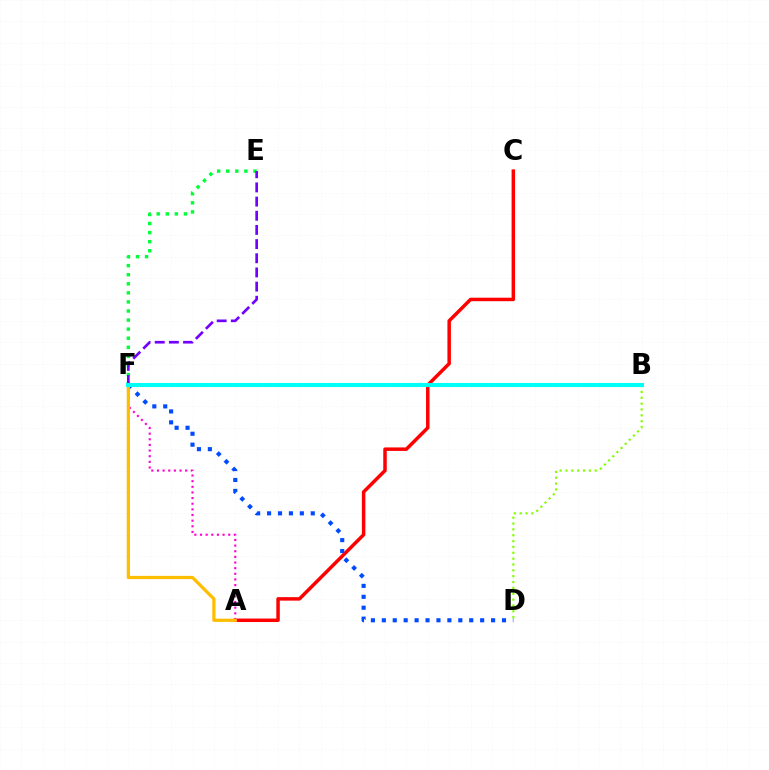{('A', 'C'): [{'color': '#ff0000', 'line_style': 'solid', 'thickness': 2.51}], ('A', 'F'): [{'color': '#ff00cf', 'line_style': 'dotted', 'thickness': 1.53}, {'color': '#ffbd00', 'line_style': 'solid', 'thickness': 2.32}], ('D', 'F'): [{'color': '#004bff', 'line_style': 'dotted', 'thickness': 2.97}], ('B', 'D'): [{'color': '#84ff00', 'line_style': 'dotted', 'thickness': 1.59}], ('E', 'F'): [{'color': '#00ff39', 'line_style': 'dotted', 'thickness': 2.46}, {'color': '#7200ff', 'line_style': 'dashed', 'thickness': 1.92}], ('B', 'F'): [{'color': '#00fff6', 'line_style': 'solid', 'thickness': 2.93}]}